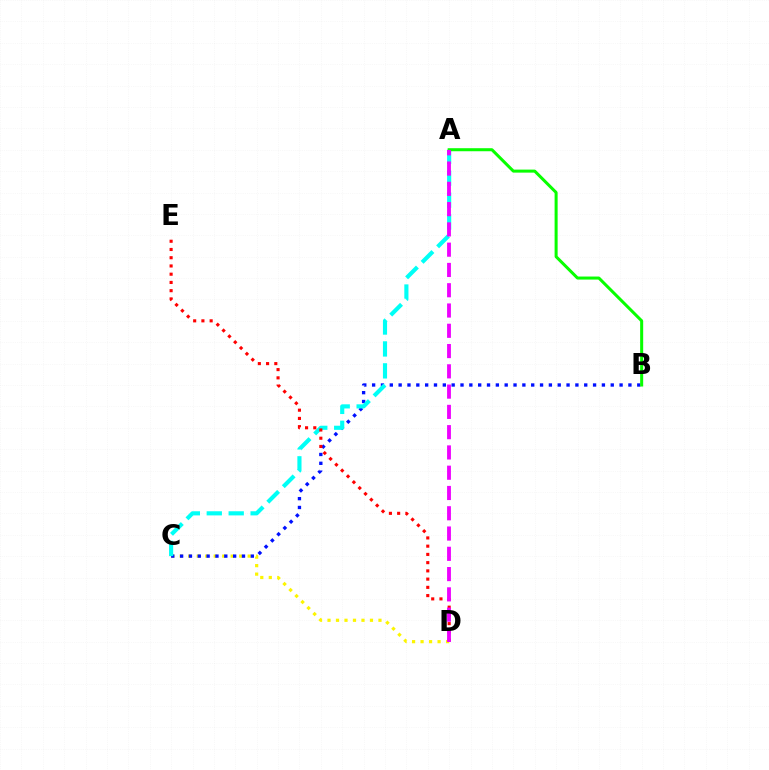{('C', 'D'): [{'color': '#fcf500', 'line_style': 'dotted', 'thickness': 2.31}], ('B', 'C'): [{'color': '#0010ff', 'line_style': 'dotted', 'thickness': 2.4}], ('A', 'C'): [{'color': '#00fff6', 'line_style': 'dashed', 'thickness': 2.98}], ('D', 'E'): [{'color': '#ff0000', 'line_style': 'dotted', 'thickness': 2.24}], ('A', 'B'): [{'color': '#08ff00', 'line_style': 'solid', 'thickness': 2.18}], ('A', 'D'): [{'color': '#ee00ff', 'line_style': 'dashed', 'thickness': 2.75}]}